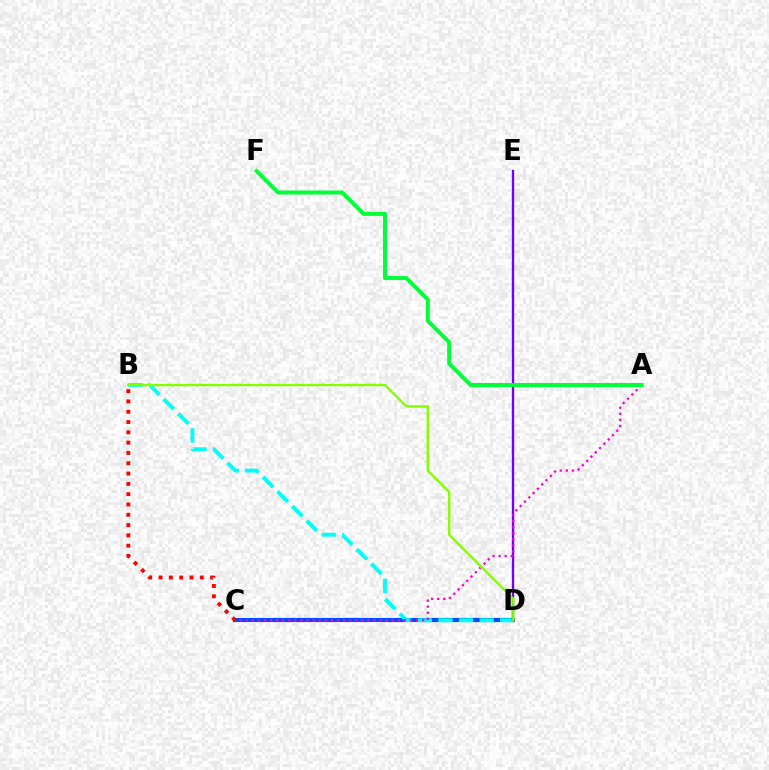{('C', 'D'): [{'color': '#ffbd00', 'line_style': 'dashed', 'thickness': 2.18}, {'color': '#004bff', 'line_style': 'solid', 'thickness': 2.95}], ('B', 'D'): [{'color': '#00fff6', 'line_style': 'dashed', 'thickness': 2.8}, {'color': '#84ff00', 'line_style': 'solid', 'thickness': 1.73}], ('D', 'E'): [{'color': '#7200ff', 'line_style': 'solid', 'thickness': 1.69}], ('A', 'C'): [{'color': '#ff00cf', 'line_style': 'dotted', 'thickness': 1.65}], ('A', 'F'): [{'color': '#00ff39', 'line_style': 'solid', 'thickness': 2.86}], ('B', 'C'): [{'color': '#ff0000', 'line_style': 'dotted', 'thickness': 2.8}]}